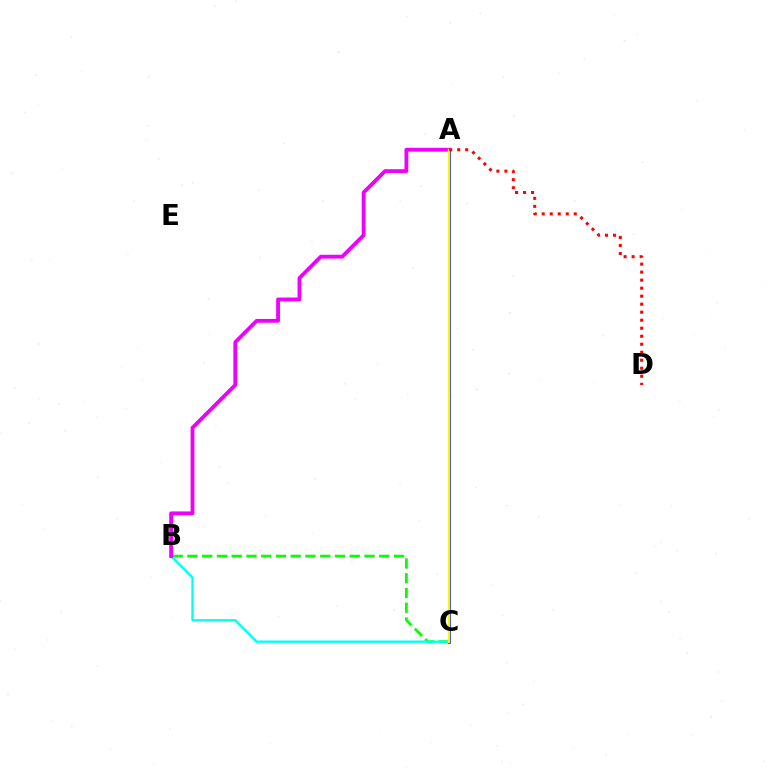{('B', 'C'): [{'color': '#08ff00', 'line_style': 'dashed', 'thickness': 2.0}, {'color': '#00fff6', 'line_style': 'solid', 'thickness': 1.68}], ('A', 'B'): [{'color': '#ee00ff', 'line_style': 'solid', 'thickness': 2.75}], ('A', 'C'): [{'color': '#0010ff', 'line_style': 'solid', 'thickness': 1.93}, {'color': '#fcf500', 'line_style': 'solid', 'thickness': 1.7}], ('A', 'D'): [{'color': '#ff0000', 'line_style': 'dotted', 'thickness': 2.18}]}